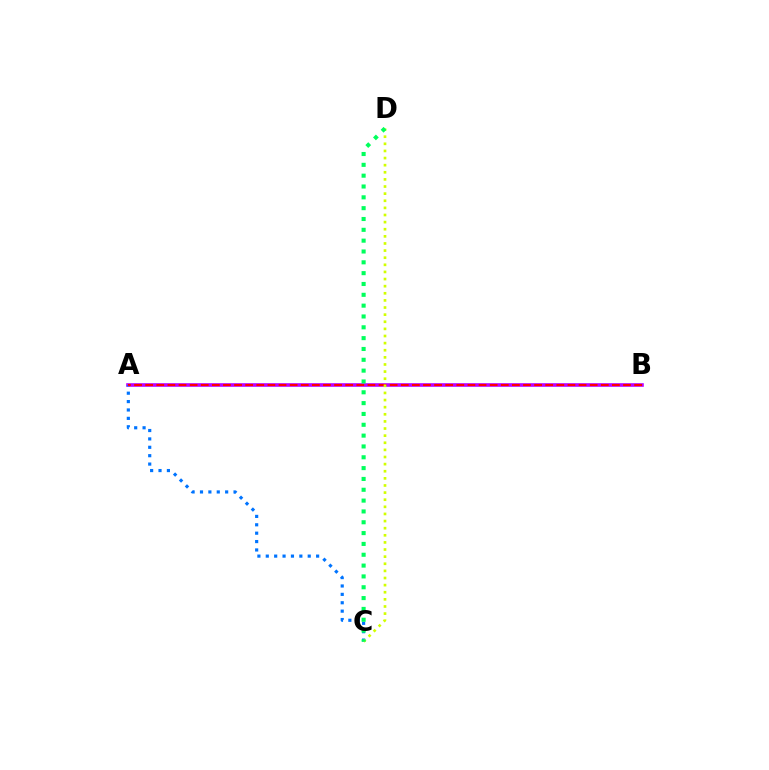{('A', 'B'): [{'color': '#b900ff', 'line_style': 'solid', 'thickness': 2.6}, {'color': '#ff0000', 'line_style': 'dashed', 'thickness': 1.51}], ('A', 'C'): [{'color': '#0074ff', 'line_style': 'dotted', 'thickness': 2.28}], ('C', 'D'): [{'color': '#d1ff00', 'line_style': 'dotted', 'thickness': 1.93}, {'color': '#00ff5c', 'line_style': 'dotted', 'thickness': 2.94}]}